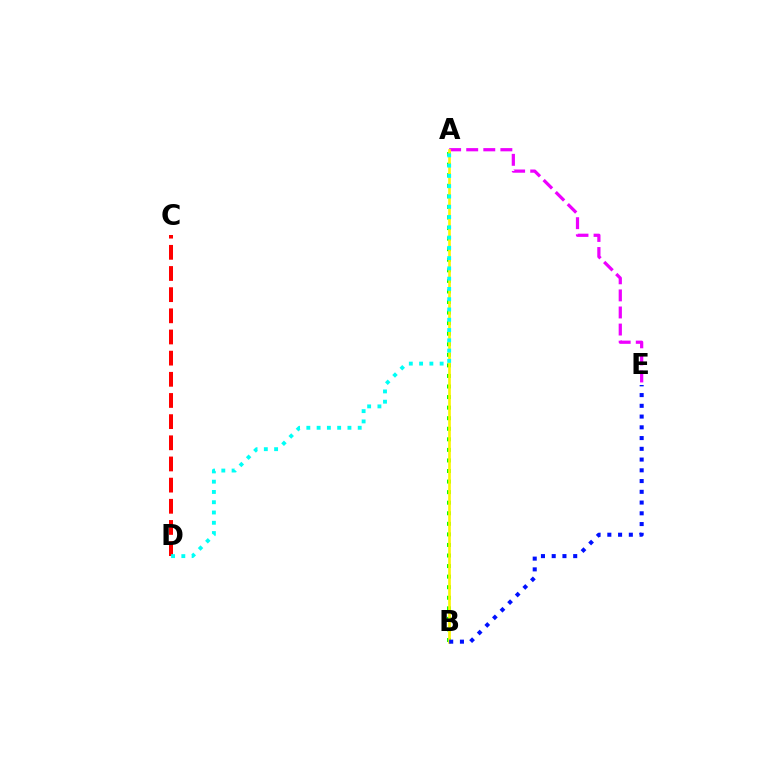{('A', 'B'): [{'color': '#08ff00', 'line_style': 'dotted', 'thickness': 2.87}, {'color': '#fcf500', 'line_style': 'solid', 'thickness': 1.92}], ('A', 'E'): [{'color': '#ee00ff', 'line_style': 'dashed', 'thickness': 2.32}], ('B', 'E'): [{'color': '#0010ff', 'line_style': 'dotted', 'thickness': 2.92}], ('C', 'D'): [{'color': '#ff0000', 'line_style': 'dashed', 'thickness': 2.88}], ('A', 'D'): [{'color': '#00fff6', 'line_style': 'dotted', 'thickness': 2.79}]}